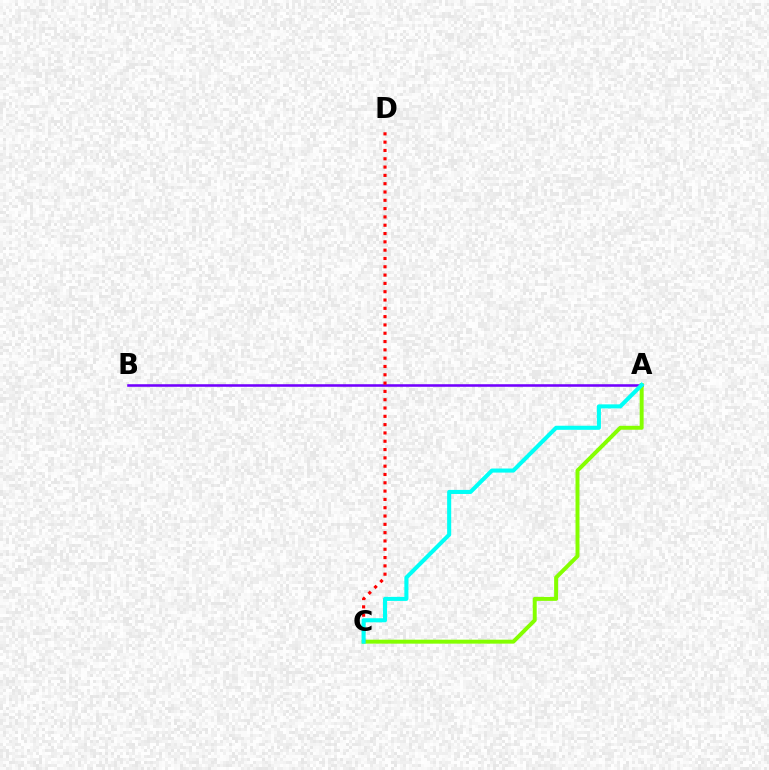{('A', 'B'): [{'color': '#7200ff', 'line_style': 'solid', 'thickness': 1.84}], ('A', 'C'): [{'color': '#84ff00', 'line_style': 'solid', 'thickness': 2.85}, {'color': '#00fff6', 'line_style': 'solid', 'thickness': 2.93}], ('C', 'D'): [{'color': '#ff0000', 'line_style': 'dotted', 'thickness': 2.26}]}